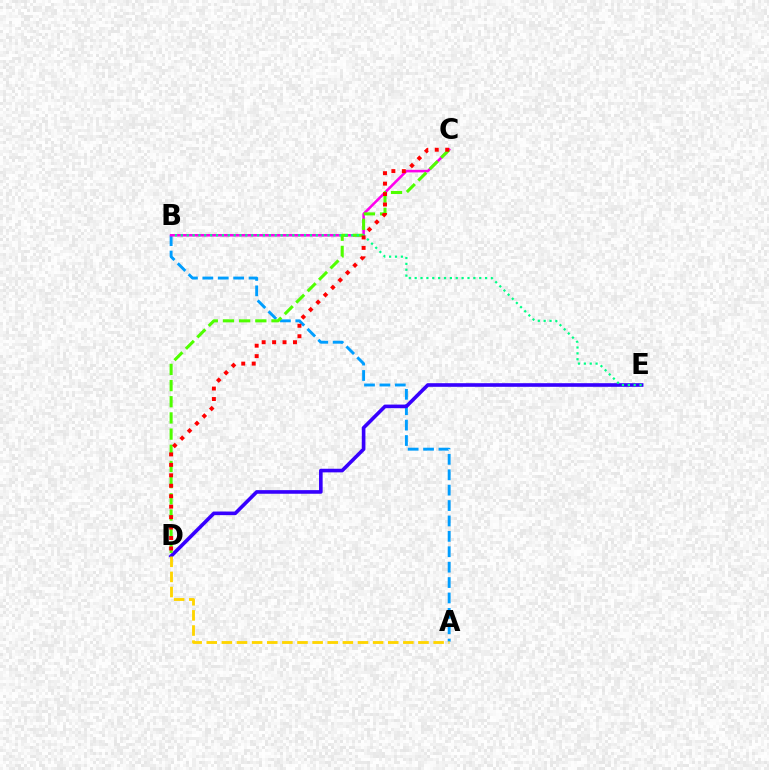{('A', 'B'): [{'color': '#009eff', 'line_style': 'dashed', 'thickness': 2.09}], ('B', 'C'): [{'color': '#ff00ed', 'line_style': 'solid', 'thickness': 1.85}], ('D', 'E'): [{'color': '#3700ff', 'line_style': 'solid', 'thickness': 2.6}], ('C', 'D'): [{'color': '#4fff00', 'line_style': 'dashed', 'thickness': 2.2}, {'color': '#ff0000', 'line_style': 'dotted', 'thickness': 2.84}], ('B', 'E'): [{'color': '#00ff86', 'line_style': 'dotted', 'thickness': 1.59}], ('A', 'D'): [{'color': '#ffd500', 'line_style': 'dashed', 'thickness': 2.05}]}